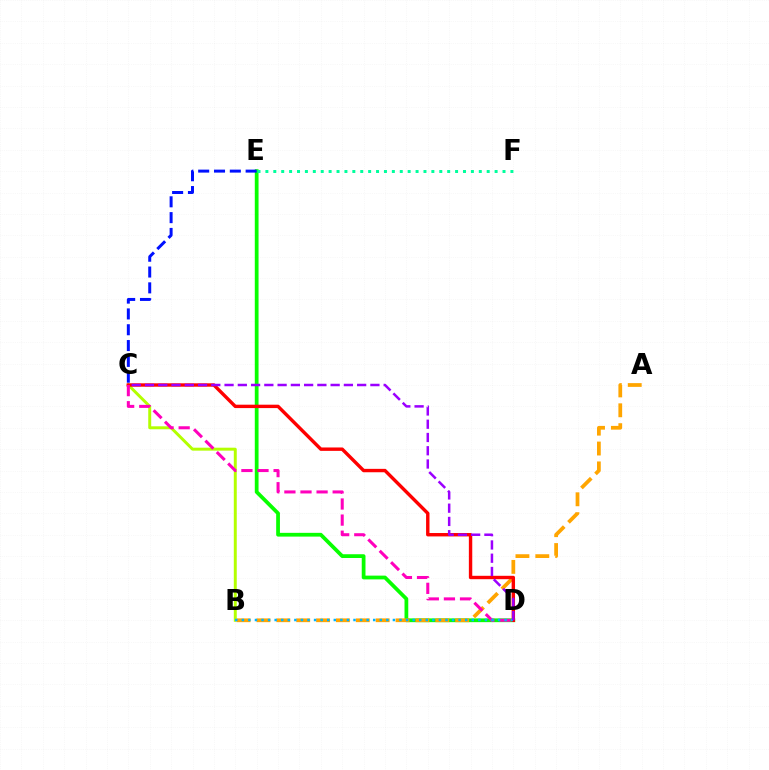{('D', 'E'): [{'color': '#08ff00', 'line_style': 'solid', 'thickness': 2.7}], ('B', 'C'): [{'color': '#b3ff00', 'line_style': 'solid', 'thickness': 2.13}], ('A', 'B'): [{'color': '#ffa500', 'line_style': 'dashed', 'thickness': 2.7}], ('C', 'D'): [{'color': '#ff0000', 'line_style': 'solid', 'thickness': 2.45}, {'color': '#ff00bd', 'line_style': 'dashed', 'thickness': 2.19}, {'color': '#9b00ff', 'line_style': 'dashed', 'thickness': 1.8}], ('C', 'E'): [{'color': '#0010ff', 'line_style': 'dashed', 'thickness': 2.15}], ('E', 'F'): [{'color': '#00ff9d', 'line_style': 'dotted', 'thickness': 2.15}], ('B', 'D'): [{'color': '#00b5ff', 'line_style': 'dotted', 'thickness': 1.79}]}